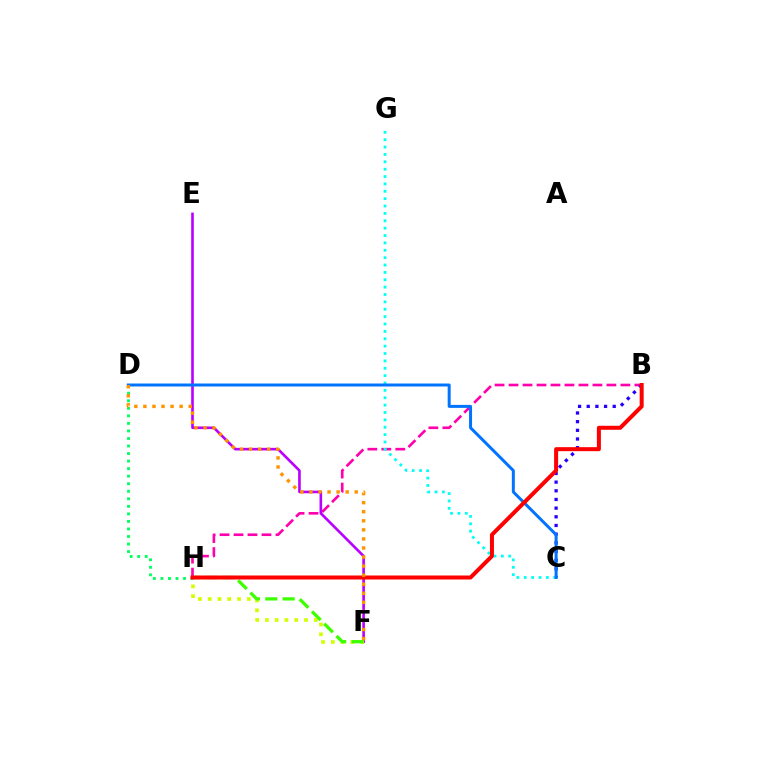{('B', 'H'): [{'color': '#ff00ac', 'line_style': 'dashed', 'thickness': 1.9}, {'color': '#ff0000', 'line_style': 'solid', 'thickness': 2.88}], ('B', 'C'): [{'color': '#2500ff', 'line_style': 'dotted', 'thickness': 2.35}], ('D', 'H'): [{'color': '#00ff5c', 'line_style': 'dotted', 'thickness': 2.05}], ('C', 'G'): [{'color': '#00fff6', 'line_style': 'dotted', 'thickness': 2.0}], ('E', 'F'): [{'color': '#b900ff', 'line_style': 'solid', 'thickness': 1.89}], ('F', 'H'): [{'color': '#d1ff00', 'line_style': 'dotted', 'thickness': 2.66}, {'color': '#3dff00', 'line_style': 'dashed', 'thickness': 2.36}], ('C', 'D'): [{'color': '#0074ff', 'line_style': 'solid', 'thickness': 2.15}], ('D', 'F'): [{'color': '#ff9400', 'line_style': 'dotted', 'thickness': 2.46}]}